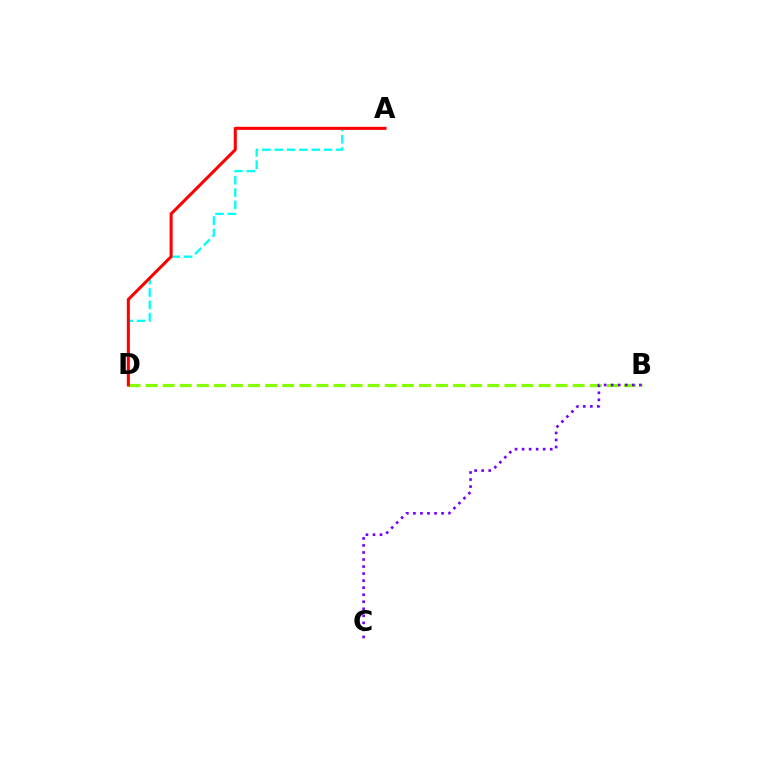{('A', 'D'): [{'color': '#00fff6', 'line_style': 'dashed', 'thickness': 1.68}, {'color': '#ff0000', 'line_style': 'solid', 'thickness': 2.19}], ('B', 'D'): [{'color': '#84ff00', 'line_style': 'dashed', 'thickness': 2.32}], ('B', 'C'): [{'color': '#7200ff', 'line_style': 'dotted', 'thickness': 1.91}]}